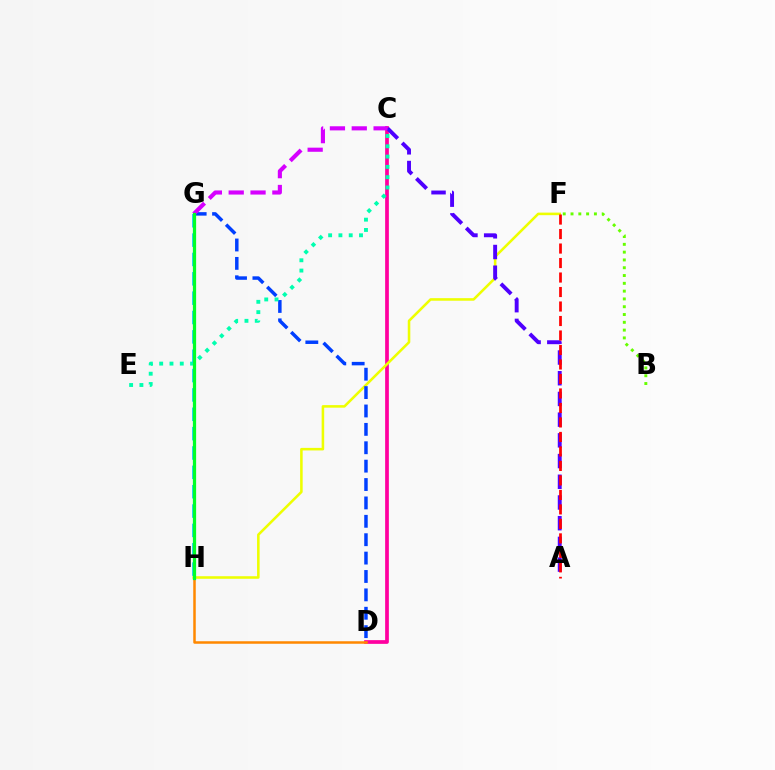{('C', 'D'): [{'color': '#ff00a0', 'line_style': 'solid', 'thickness': 2.68}], ('D', 'H'): [{'color': '#ff8800', 'line_style': 'solid', 'thickness': 1.8}], ('F', 'H'): [{'color': '#eeff00', 'line_style': 'solid', 'thickness': 1.84}], ('D', 'G'): [{'color': '#003fff', 'line_style': 'dashed', 'thickness': 2.5}], ('A', 'C'): [{'color': '#4f00ff', 'line_style': 'dashed', 'thickness': 2.81}], ('B', 'F'): [{'color': '#66ff00', 'line_style': 'dotted', 'thickness': 2.12}], ('C', 'E'): [{'color': '#00ffaf', 'line_style': 'dotted', 'thickness': 2.8}], ('C', 'G'): [{'color': '#d600ff', 'line_style': 'dashed', 'thickness': 2.97}], ('G', 'H'): [{'color': '#00c7ff', 'line_style': 'dashed', 'thickness': 2.63}, {'color': '#00ff27', 'line_style': 'solid', 'thickness': 2.33}], ('A', 'F'): [{'color': '#ff0000', 'line_style': 'dashed', 'thickness': 1.97}]}